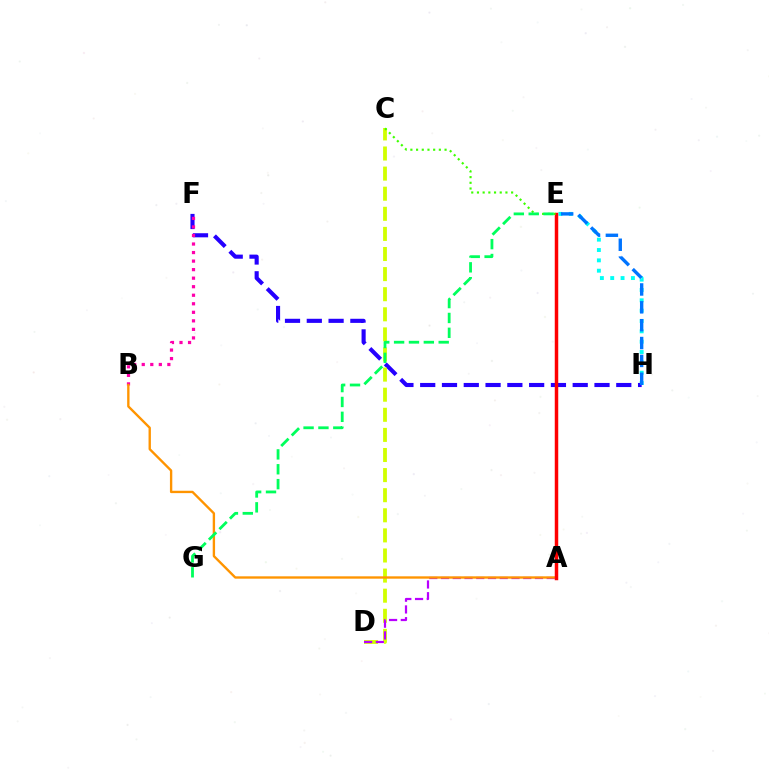{('E', 'H'): [{'color': '#00fff6', 'line_style': 'dotted', 'thickness': 2.81}, {'color': '#0074ff', 'line_style': 'dashed', 'thickness': 2.43}], ('F', 'H'): [{'color': '#2500ff', 'line_style': 'dashed', 'thickness': 2.96}], ('C', 'D'): [{'color': '#d1ff00', 'line_style': 'dashed', 'thickness': 2.73}], ('B', 'F'): [{'color': '#ff00ac', 'line_style': 'dotted', 'thickness': 2.32}], ('A', 'D'): [{'color': '#b900ff', 'line_style': 'dashed', 'thickness': 1.6}], ('A', 'B'): [{'color': '#ff9400', 'line_style': 'solid', 'thickness': 1.7}], ('A', 'E'): [{'color': '#ff0000', 'line_style': 'solid', 'thickness': 2.5}], ('C', 'E'): [{'color': '#3dff00', 'line_style': 'dotted', 'thickness': 1.55}], ('E', 'G'): [{'color': '#00ff5c', 'line_style': 'dashed', 'thickness': 2.02}]}